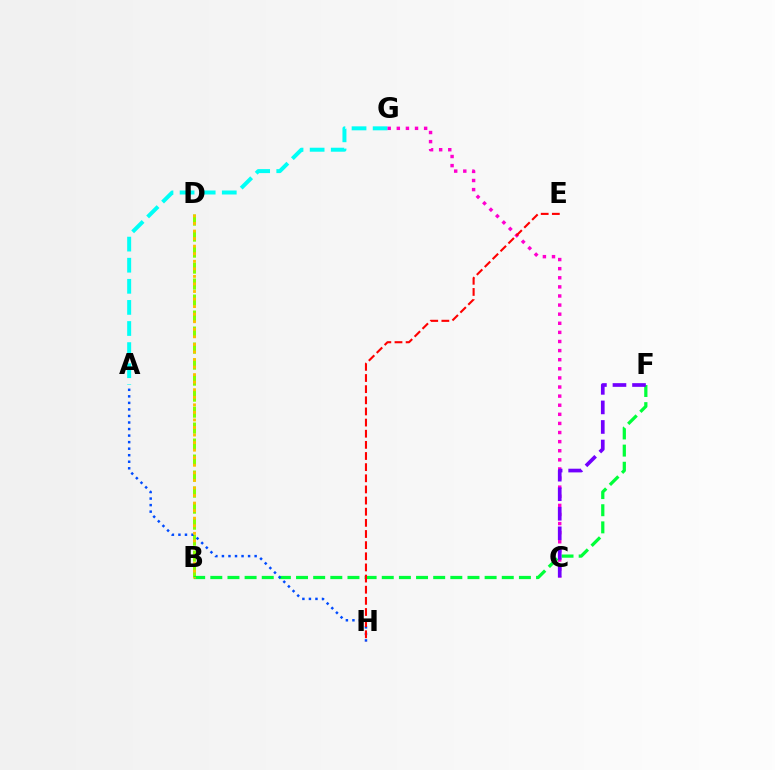{('A', 'G'): [{'color': '#00fff6', 'line_style': 'dashed', 'thickness': 2.87}], ('C', 'G'): [{'color': '#ff00cf', 'line_style': 'dotted', 'thickness': 2.47}], ('B', 'D'): [{'color': '#84ff00', 'line_style': 'dashed', 'thickness': 2.17}, {'color': '#ffbd00', 'line_style': 'dotted', 'thickness': 2.05}], ('B', 'F'): [{'color': '#00ff39', 'line_style': 'dashed', 'thickness': 2.33}], ('A', 'H'): [{'color': '#004bff', 'line_style': 'dotted', 'thickness': 1.78}], ('C', 'F'): [{'color': '#7200ff', 'line_style': 'dashed', 'thickness': 2.66}], ('E', 'H'): [{'color': '#ff0000', 'line_style': 'dashed', 'thickness': 1.51}]}